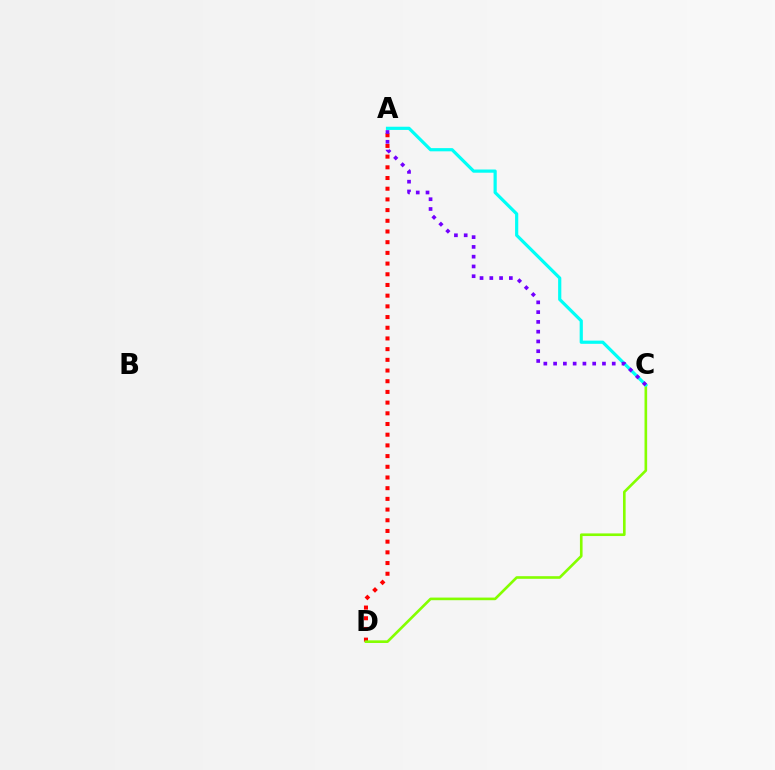{('A', 'D'): [{'color': '#ff0000', 'line_style': 'dotted', 'thickness': 2.91}], ('C', 'D'): [{'color': '#84ff00', 'line_style': 'solid', 'thickness': 1.9}], ('A', 'C'): [{'color': '#00fff6', 'line_style': 'solid', 'thickness': 2.3}, {'color': '#7200ff', 'line_style': 'dotted', 'thickness': 2.65}]}